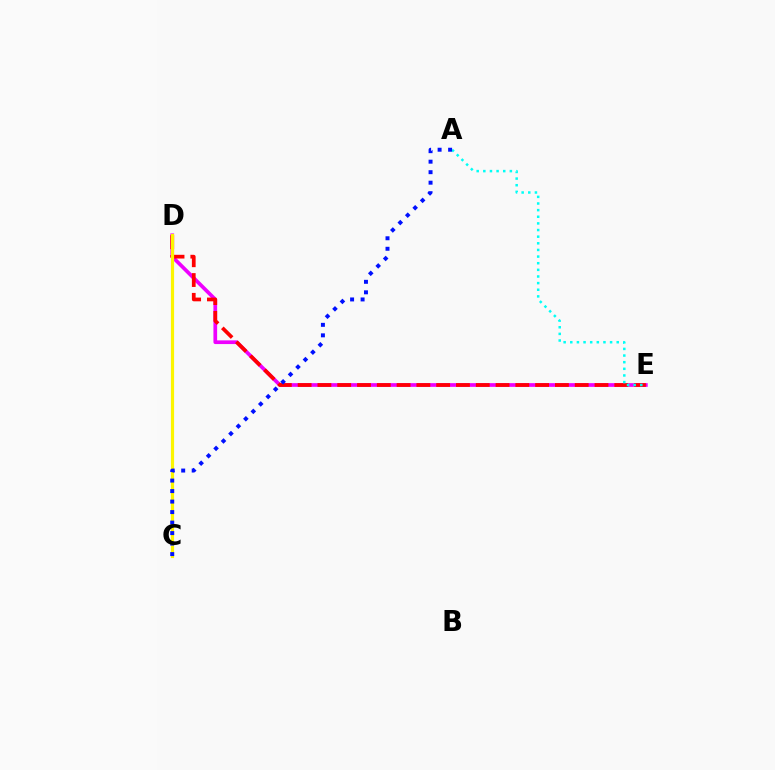{('D', 'E'): [{'color': '#ee00ff', 'line_style': 'solid', 'thickness': 2.66}, {'color': '#ff0000', 'line_style': 'dashed', 'thickness': 2.69}], ('C', 'D'): [{'color': '#08ff00', 'line_style': 'dashed', 'thickness': 2.06}, {'color': '#fcf500', 'line_style': 'solid', 'thickness': 2.29}], ('A', 'E'): [{'color': '#00fff6', 'line_style': 'dotted', 'thickness': 1.8}], ('A', 'C'): [{'color': '#0010ff', 'line_style': 'dotted', 'thickness': 2.85}]}